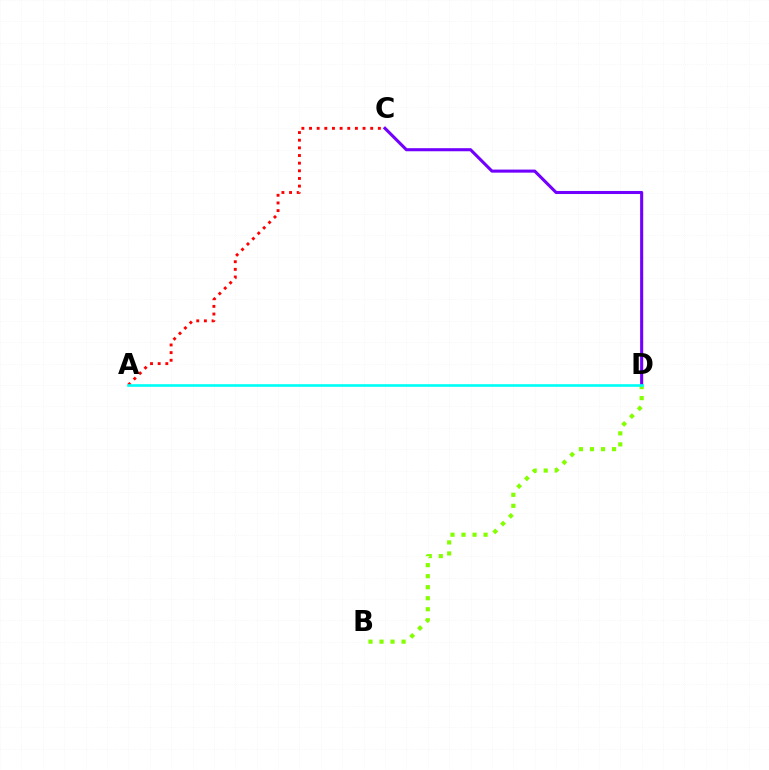{('C', 'D'): [{'color': '#7200ff', 'line_style': 'solid', 'thickness': 2.21}], ('A', 'C'): [{'color': '#ff0000', 'line_style': 'dotted', 'thickness': 2.08}], ('B', 'D'): [{'color': '#84ff00', 'line_style': 'dotted', 'thickness': 3.0}], ('A', 'D'): [{'color': '#00fff6', 'line_style': 'solid', 'thickness': 1.91}]}